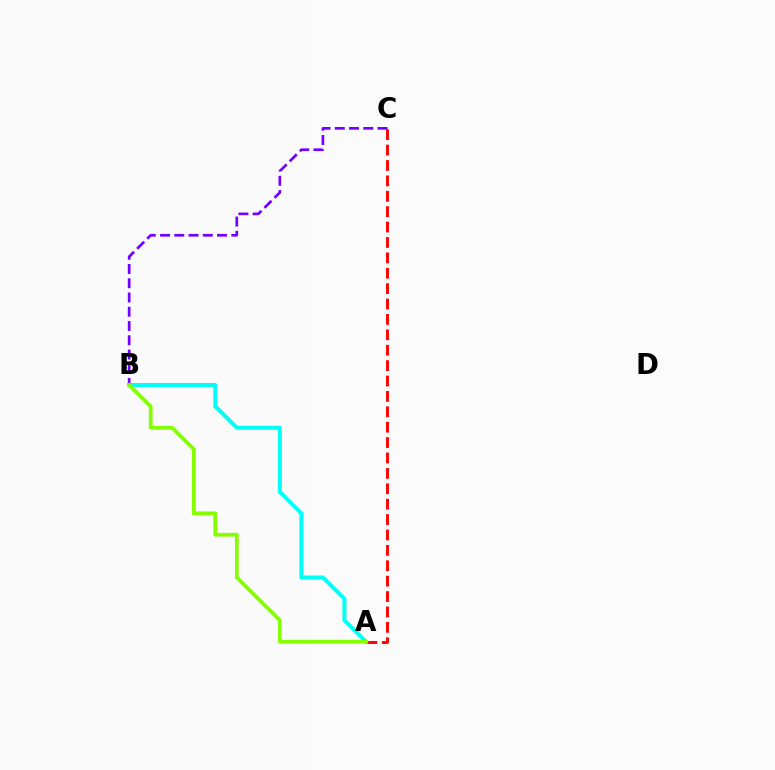{('A', 'C'): [{'color': '#ff0000', 'line_style': 'dashed', 'thickness': 2.09}], ('A', 'B'): [{'color': '#00fff6', 'line_style': 'solid', 'thickness': 2.88}, {'color': '#84ff00', 'line_style': 'solid', 'thickness': 2.68}], ('B', 'C'): [{'color': '#7200ff', 'line_style': 'dashed', 'thickness': 1.94}]}